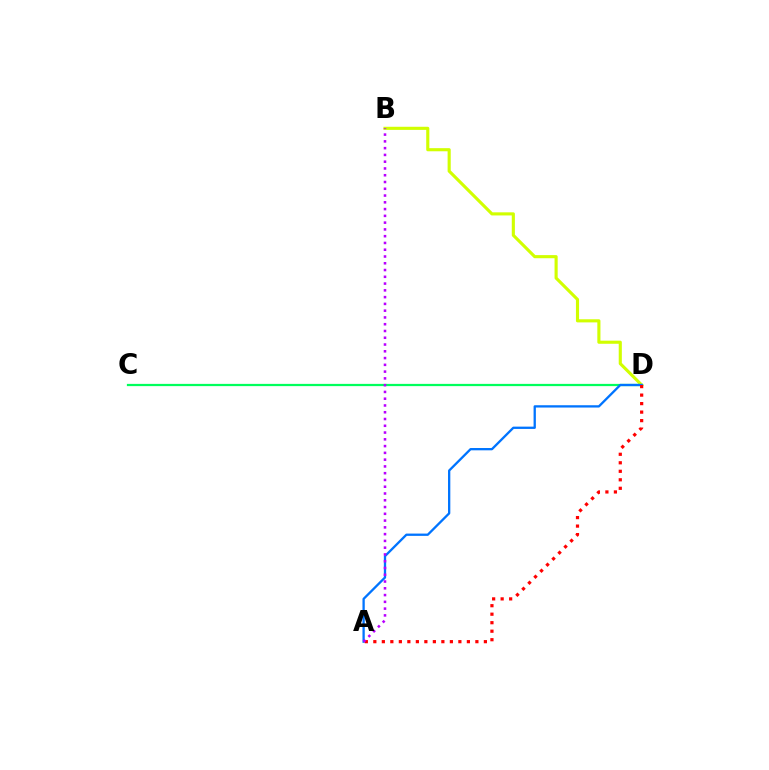{('B', 'D'): [{'color': '#d1ff00', 'line_style': 'solid', 'thickness': 2.25}], ('C', 'D'): [{'color': '#00ff5c', 'line_style': 'solid', 'thickness': 1.61}], ('A', 'D'): [{'color': '#0074ff', 'line_style': 'solid', 'thickness': 1.66}, {'color': '#ff0000', 'line_style': 'dotted', 'thickness': 2.31}], ('A', 'B'): [{'color': '#b900ff', 'line_style': 'dotted', 'thickness': 1.84}]}